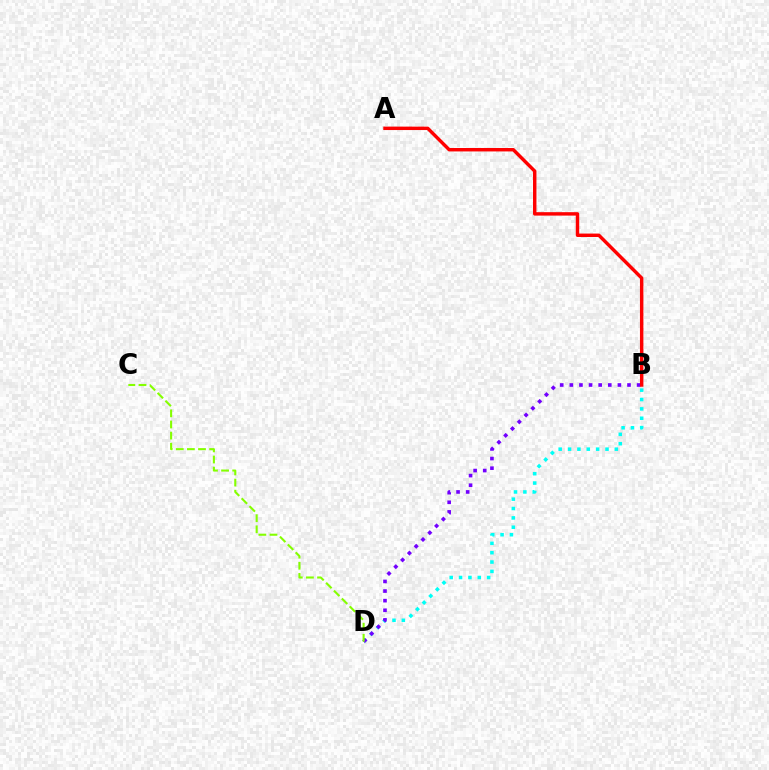{('B', 'D'): [{'color': '#00fff6', 'line_style': 'dotted', 'thickness': 2.54}, {'color': '#7200ff', 'line_style': 'dotted', 'thickness': 2.61}], ('A', 'B'): [{'color': '#ff0000', 'line_style': 'solid', 'thickness': 2.47}], ('C', 'D'): [{'color': '#84ff00', 'line_style': 'dashed', 'thickness': 1.51}]}